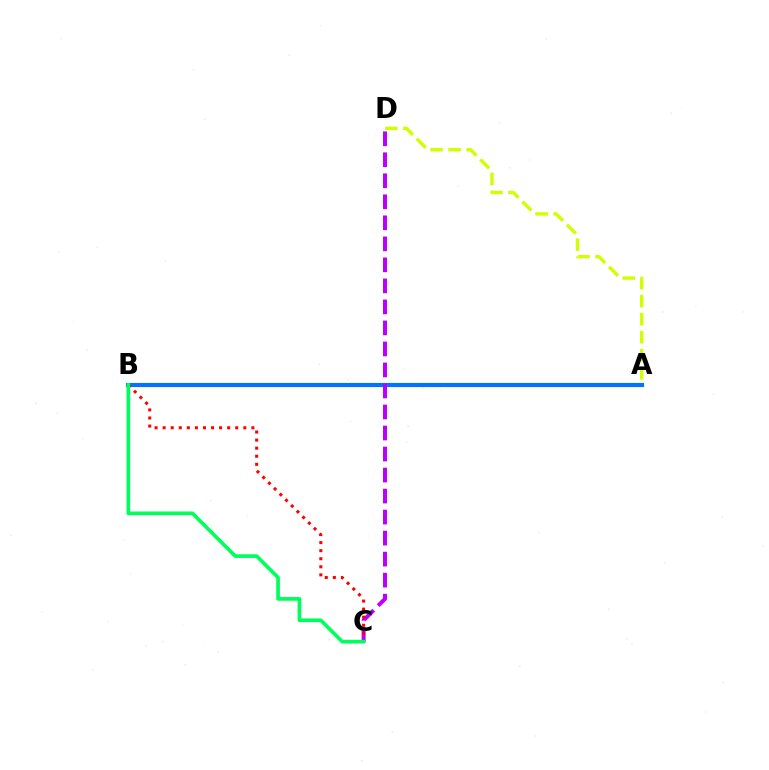{('A', 'B'): [{'color': '#0074ff', 'line_style': 'solid', 'thickness': 2.99}], ('A', 'D'): [{'color': '#d1ff00', 'line_style': 'dashed', 'thickness': 2.45}], ('C', 'D'): [{'color': '#b900ff', 'line_style': 'dashed', 'thickness': 2.86}], ('B', 'C'): [{'color': '#ff0000', 'line_style': 'dotted', 'thickness': 2.19}, {'color': '#00ff5c', 'line_style': 'solid', 'thickness': 2.65}]}